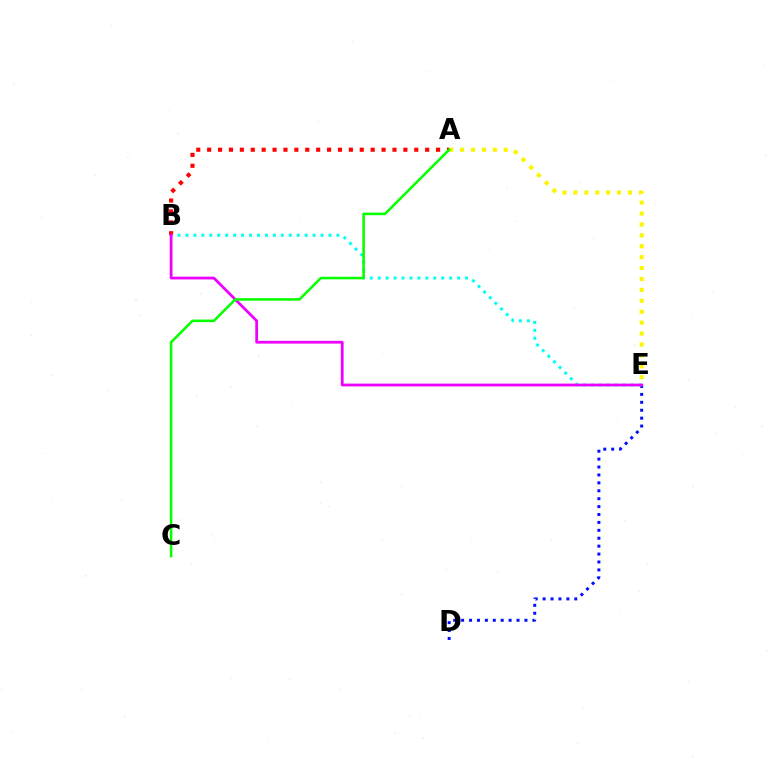{('A', 'B'): [{'color': '#ff0000', 'line_style': 'dotted', 'thickness': 2.96}], ('D', 'E'): [{'color': '#0010ff', 'line_style': 'dotted', 'thickness': 2.15}], ('B', 'E'): [{'color': '#00fff6', 'line_style': 'dotted', 'thickness': 2.16}, {'color': '#ee00ff', 'line_style': 'solid', 'thickness': 2.0}], ('A', 'E'): [{'color': '#fcf500', 'line_style': 'dotted', 'thickness': 2.97}], ('A', 'C'): [{'color': '#08ff00', 'line_style': 'solid', 'thickness': 1.84}]}